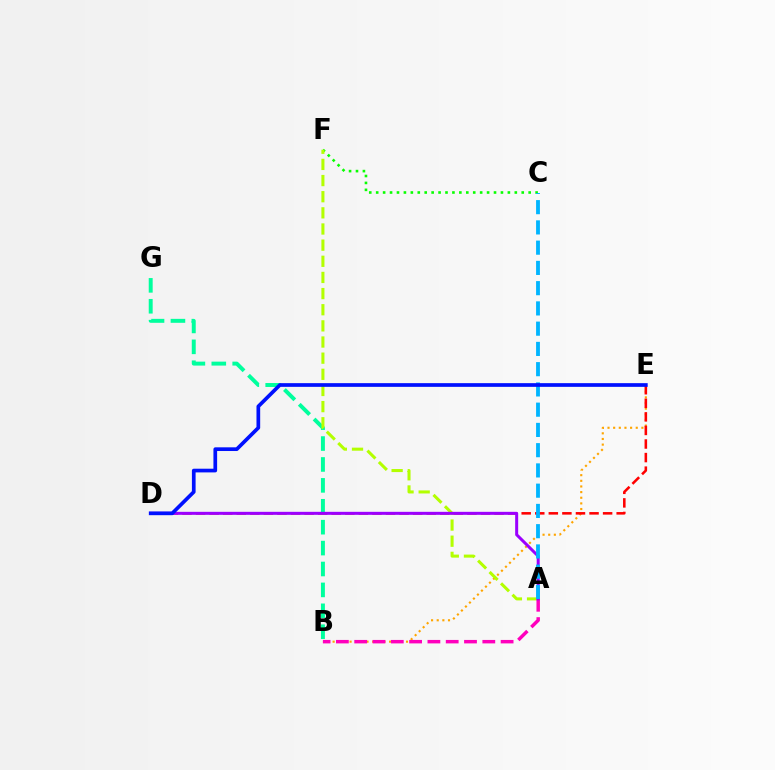{('C', 'F'): [{'color': '#08ff00', 'line_style': 'dotted', 'thickness': 1.88}], ('B', 'E'): [{'color': '#ffa500', 'line_style': 'dotted', 'thickness': 1.53}], ('B', 'G'): [{'color': '#00ff9d', 'line_style': 'dashed', 'thickness': 2.84}], ('A', 'F'): [{'color': '#b3ff00', 'line_style': 'dashed', 'thickness': 2.19}], ('A', 'B'): [{'color': '#ff00bd', 'line_style': 'dashed', 'thickness': 2.49}], ('D', 'E'): [{'color': '#ff0000', 'line_style': 'dashed', 'thickness': 1.84}, {'color': '#0010ff', 'line_style': 'solid', 'thickness': 2.66}], ('A', 'D'): [{'color': '#9b00ff', 'line_style': 'solid', 'thickness': 2.17}], ('A', 'C'): [{'color': '#00b5ff', 'line_style': 'dashed', 'thickness': 2.75}]}